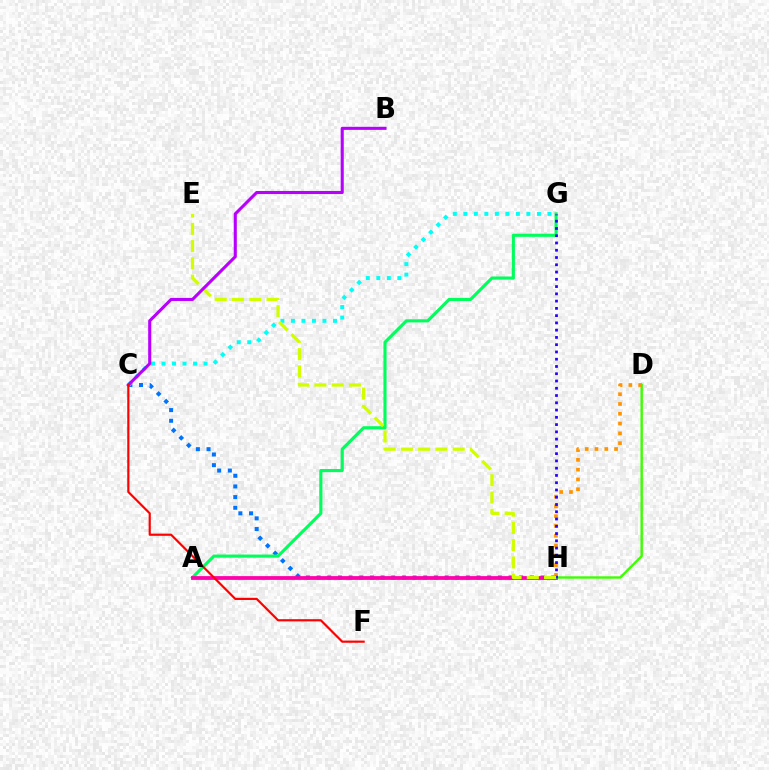{('C', 'H'): [{'color': '#0074ff', 'line_style': 'dotted', 'thickness': 2.9}], ('A', 'G'): [{'color': '#00ff5c', 'line_style': 'solid', 'thickness': 2.26}], ('A', 'H'): [{'color': '#ff00ac', 'line_style': 'solid', 'thickness': 2.72}], ('D', 'H'): [{'color': '#3dff00', 'line_style': 'solid', 'thickness': 1.73}, {'color': '#ff9400', 'line_style': 'dotted', 'thickness': 2.66}], ('C', 'G'): [{'color': '#00fff6', 'line_style': 'dotted', 'thickness': 2.86}], ('G', 'H'): [{'color': '#2500ff', 'line_style': 'dotted', 'thickness': 1.97}], ('E', 'H'): [{'color': '#d1ff00', 'line_style': 'dashed', 'thickness': 2.35}], ('B', 'C'): [{'color': '#b900ff', 'line_style': 'solid', 'thickness': 2.22}], ('C', 'F'): [{'color': '#ff0000', 'line_style': 'solid', 'thickness': 1.57}]}